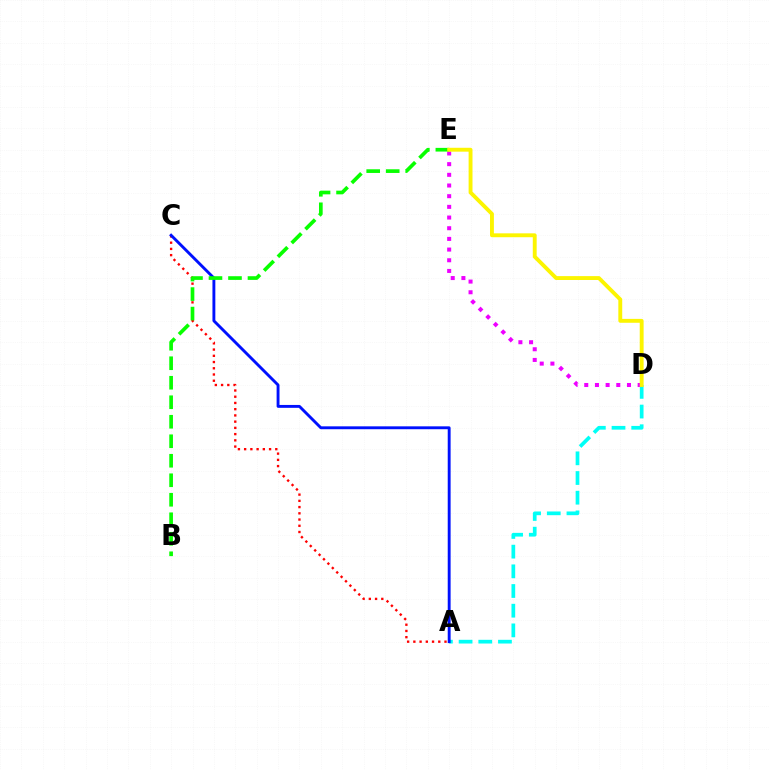{('A', 'D'): [{'color': '#00fff6', 'line_style': 'dashed', 'thickness': 2.67}], ('D', 'E'): [{'color': '#ee00ff', 'line_style': 'dotted', 'thickness': 2.9}, {'color': '#fcf500', 'line_style': 'solid', 'thickness': 2.8}], ('A', 'C'): [{'color': '#ff0000', 'line_style': 'dotted', 'thickness': 1.69}, {'color': '#0010ff', 'line_style': 'solid', 'thickness': 2.08}], ('B', 'E'): [{'color': '#08ff00', 'line_style': 'dashed', 'thickness': 2.65}]}